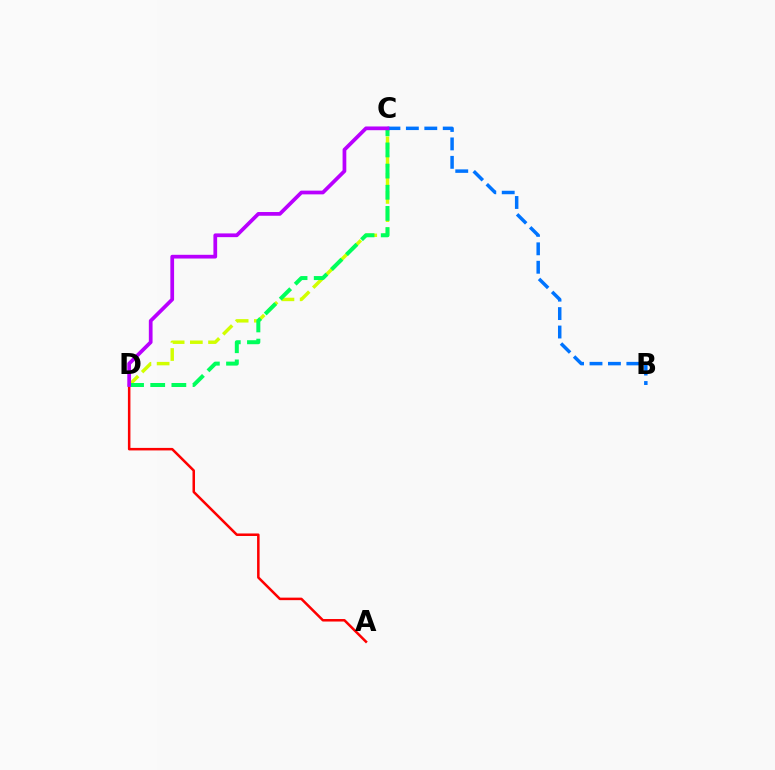{('A', 'D'): [{'color': '#ff0000', 'line_style': 'solid', 'thickness': 1.81}], ('C', 'D'): [{'color': '#d1ff00', 'line_style': 'dashed', 'thickness': 2.47}, {'color': '#00ff5c', 'line_style': 'dashed', 'thickness': 2.87}, {'color': '#b900ff', 'line_style': 'solid', 'thickness': 2.68}], ('B', 'C'): [{'color': '#0074ff', 'line_style': 'dashed', 'thickness': 2.5}]}